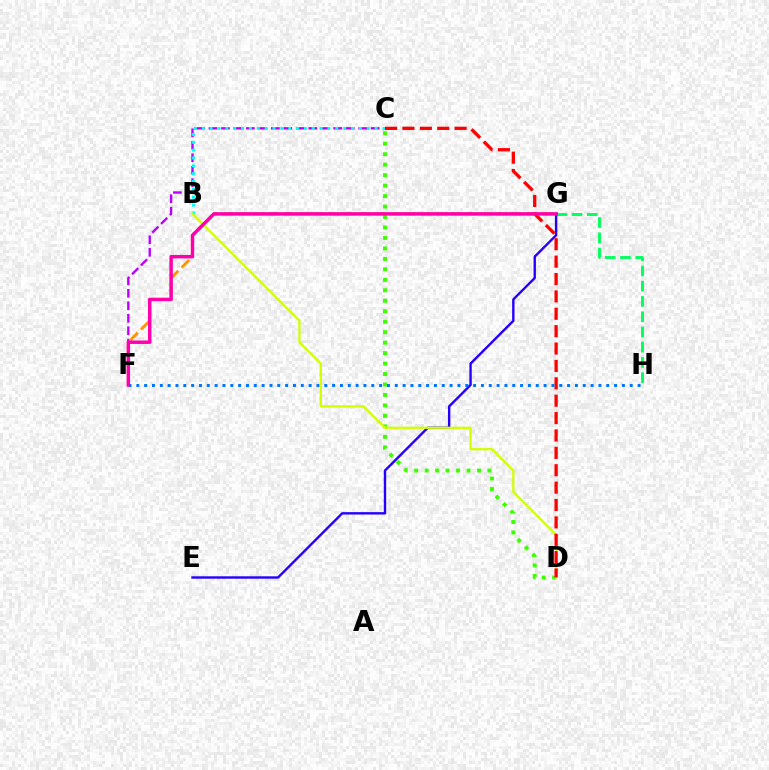{('G', 'H'): [{'color': '#00ff5c', 'line_style': 'dashed', 'thickness': 2.07}], ('E', 'G'): [{'color': '#2500ff', 'line_style': 'solid', 'thickness': 1.73}], ('C', 'D'): [{'color': '#3dff00', 'line_style': 'dotted', 'thickness': 2.84}, {'color': '#ff0000', 'line_style': 'dashed', 'thickness': 2.36}], ('C', 'F'): [{'color': '#b900ff', 'line_style': 'dashed', 'thickness': 1.69}], ('B', 'C'): [{'color': '#00fff6', 'line_style': 'dotted', 'thickness': 2.13}], ('B', 'D'): [{'color': '#d1ff00', 'line_style': 'solid', 'thickness': 1.63}], ('F', 'G'): [{'color': '#ff9400', 'line_style': 'dashed', 'thickness': 2.07}, {'color': '#ff00ac', 'line_style': 'solid', 'thickness': 2.49}], ('F', 'H'): [{'color': '#0074ff', 'line_style': 'dotted', 'thickness': 2.13}]}